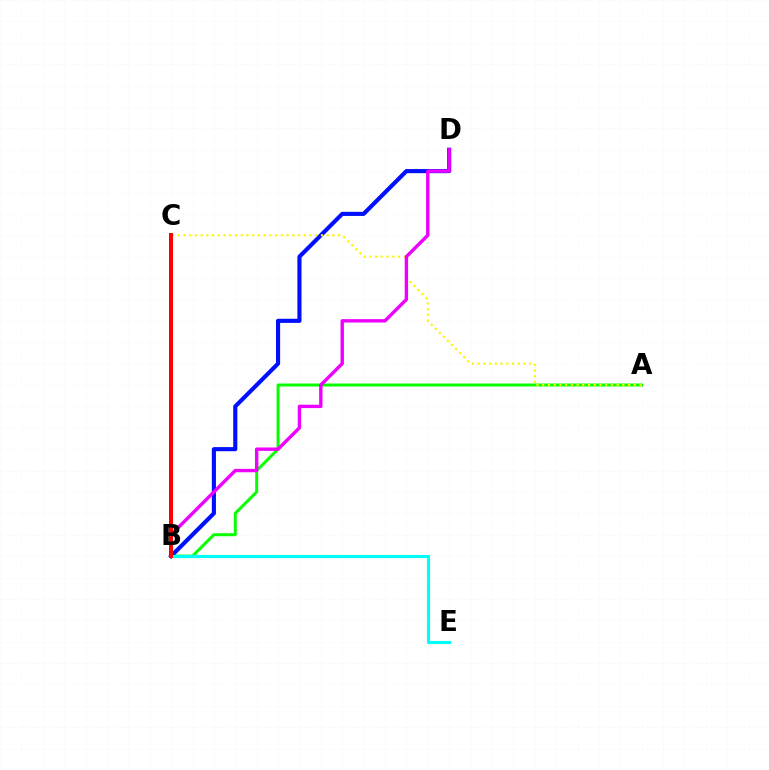{('A', 'B'): [{'color': '#08ff00', 'line_style': 'solid', 'thickness': 2.14}], ('B', 'D'): [{'color': '#0010ff', 'line_style': 'solid', 'thickness': 2.97}, {'color': '#ee00ff', 'line_style': 'solid', 'thickness': 2.44}], ('A', 'C'): [{'color': '#fcf500', 'line_style': 'dotted', 'thickness': 1.56}], ('B', 'E'): [{'color': '#00fff6', 'line_style': 'solid', 'thickness': 2.25}], ('B', 'C'): [{'color': '#ff0000', 'line_style': 'solid', 'thickness': 2.89}]}